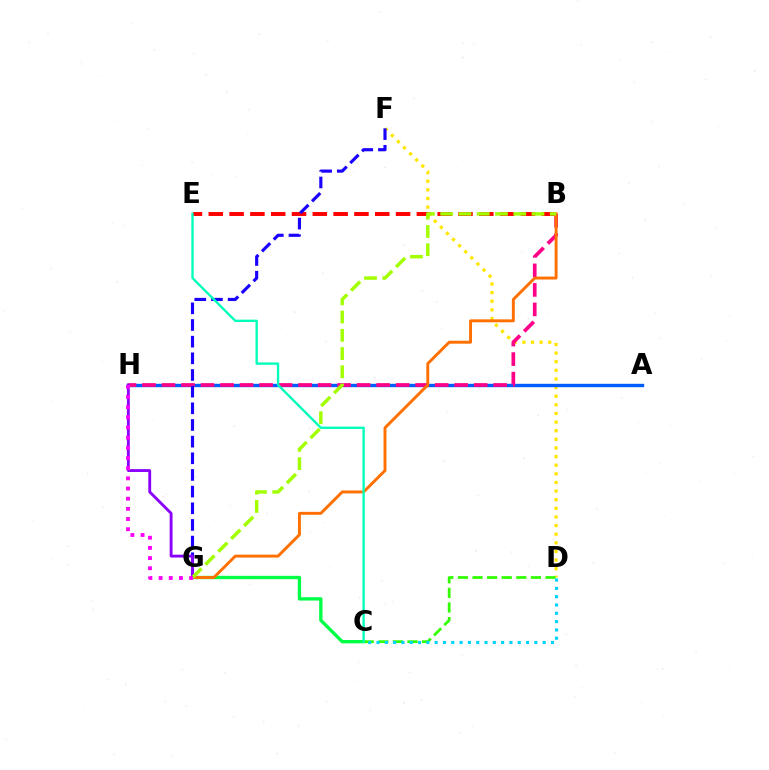{('B', 'E'): [{'color': '#ff0000', 'line_style': 'dashed', 'thickness': 2.83}], ('D', 'F'): [{'color': '#ffe600', 'line_style': 'dotted', 'thickness': 2.34}], ('C', 'G'): [{'color': '#00ff45', 'line_style': 'solid', 'thickness': 2.41}], ('A', 'H'): [{'color': '#005dff', 'line_style': 'solid', 'thickness': 2.43}], ('B', 'H'): [{'color': '#ff0088', 'line_style': 'dashed', 'thickness': 2.65}], ('B', 'G'): [{'color': '#ff7000', 'line_style': 'solid', 'thickness': 2.11}, {'color': '#a2ff00', 'line_style': 'dashed', 'thickness': 2.48}], ('F', 'G'): [{'color': '#1900ff', 'line_style': 'dashed', 'thickness': 2.26}], ('C', 'D'): [{'color': '#31ff00', 'line_style': 'dashed', 'thickness': 1.98}, {'color': '#00d3ff', 'line_style': 'dotted', 'thickness': 2.26}], ('G', 'H'): [{'color': '#8a00ff', 'line_style': 'solid', 'thickness': 2.05}, {'color': '#fa00f9', 'line_style': 'dotted', 'thickness': 2.76}], ('C', 'E'): [{'color': '#00ffbb', 'line_style': 'solid', 'thickness': 1.69}]}